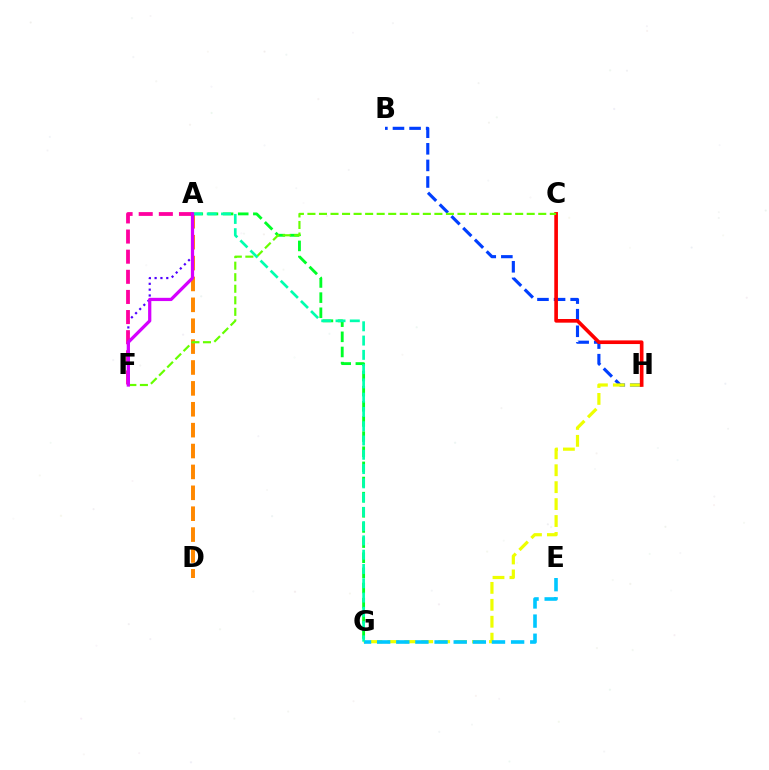{('A', 'F'): [{'color': '#4f00ff', 'line_style': 'dotted', 'thickness': 1.58}, {'color': '#ff00a0', 'line_style': 'dashed', 'thickness': 2.73}, {'color': '#d600ff', 'line_style': 'solid', 'thickness': 2.33}], ('A', 'D'): [{'color': '#ff8800', 'line_style': 'dashed', 'thickness': 2.84}], ('B', 'H'): [{'color': '#003fff', 'line_style': 'dashed', 'thickness': 2.25}], ('G', 'H'): [{'color': '#eeff00', 'line_style': 'dashed', 'thickness': 2.3}], ('C', 'H'): [{'color': '#ff0000', 'line_style': 'solid', 'thickness': 2.63}], ('E', 'G'): [{'color': '#00c7ff', 'line_style': 'dashed', 'thickness': 2.6}], ('A', 'G'): [{'color': '#00ff27', 'line_style': 'dashed', 'thickness': 2.06}, {'color': '#00ffaf', 'line_style': 'dashed', 'thickness': 1.94}], ('C', 'F'): [{'color': '#66ff00', 'line_style': 'dashed', 'thickness': 1.57}]}